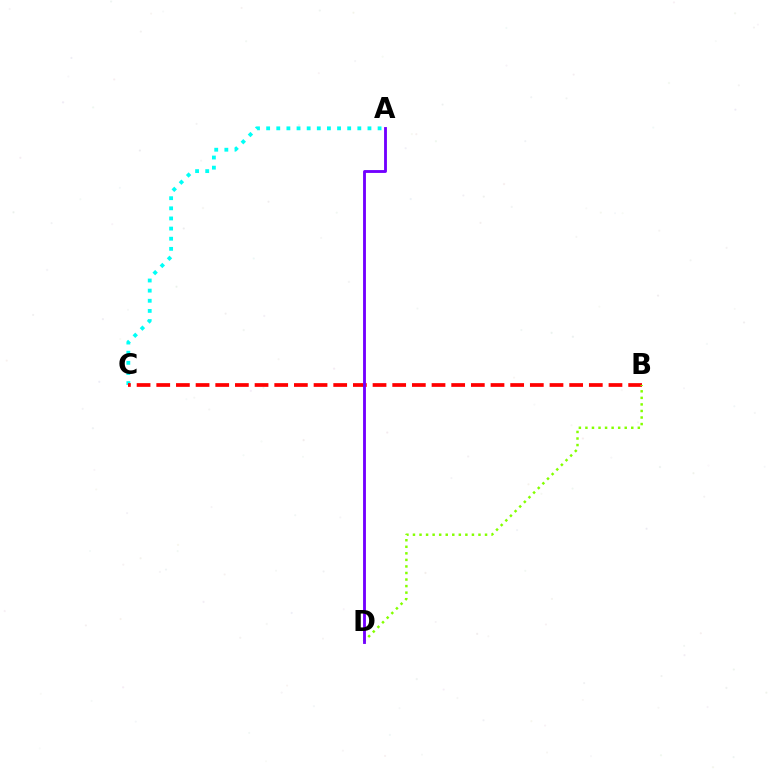{('A', 'C'): [{'color': '#00fff6', 'line_style': 'dotted', 'thickness': 2.75}], ('B', 'C'): [{'color': '#ff0000', 'line_style': 'dashed', 'thickness': 2.67}], ('B', 'D'): [{'color': '#84ff00', 'line_style': 'dotted', 'thickness': 1.78}], ('A', 'D'): [{'color': '#7200ff', 'line_style': 'solid', 'thickness': 2.05}]}